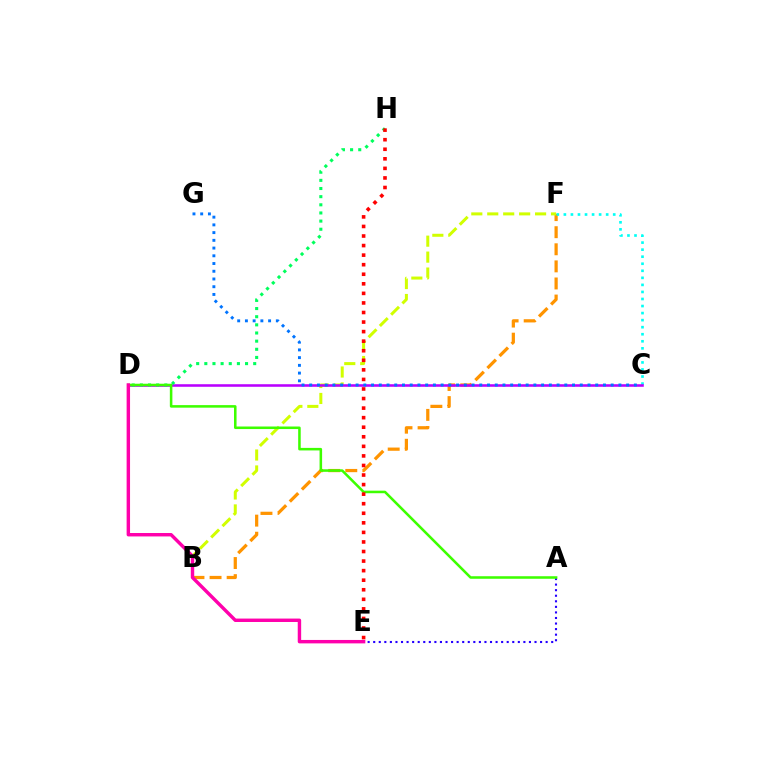{('B', 'F'): [{'color': '#ff9400', 'line_style': 'dashed', 'thickness': 2.32}, {'color': '#d1ff00', 'line_style': 'dashed', 'thickness': 2.17}], ('A', 'E'): [{'color': '#2500ff', 'line_style': 'dotted', 'thickness': 1.51}], ('C', 'F'): [{'color': '#00fff6', 'line_style': 'dotted', 'thickness': 1.92}], ('C', 'D'): [{'color': '#b900ff', 'line_style': 'solid', 'thickness': 1.85}], ('D', 'H'): [{'color': '#00ff5c', 'line_style': 'dotted', 'thickness': 2.21}], ('C', 'G'): [{'color': '#0074ff', 'line_style': 'dotted', 'thickness': 2.1}], ('A', 'D'): [{'color': '#3dff00', 'line_style': 'solid', 'thickness': 1.83}], ('E', 'H'): [{'color': '#ff0000', 'line_style': 'dotted', 'thickness': 2.6}], ('D', 'E'): [{'color': '#ff00ac', 'line_style': 'solid', 'thickness': 2.47}]}